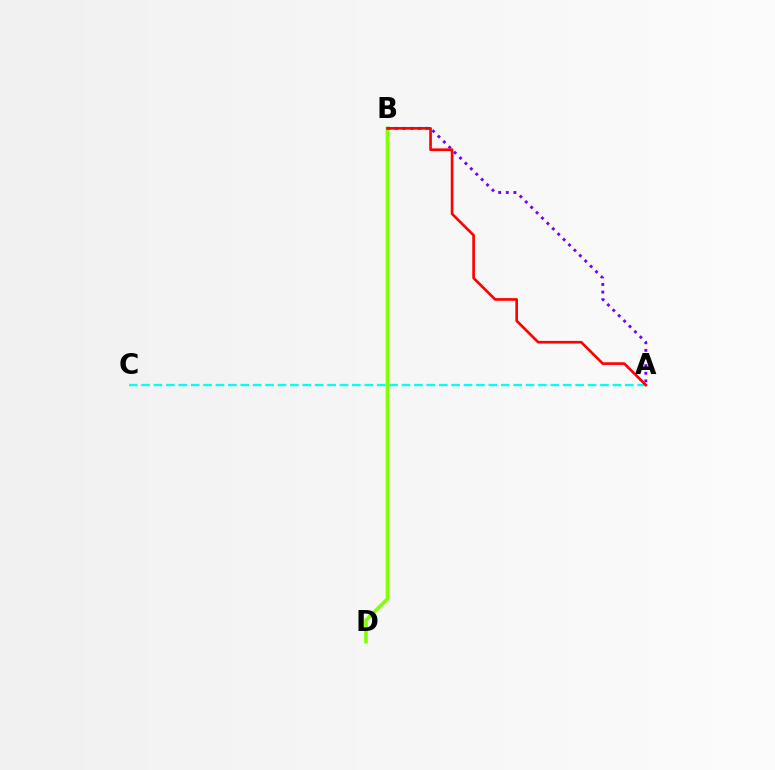{('A', 'C'): [{'color': '#00fff6', 'line_style': 'dashed', 'thickness': 1.68}], ('B', 'D'): [{'color': '#84ff00', 'line_style': 'solid', 'thickness': 2.59}], ('A', 'B'): [{'color': '#7200ff', 'line_style': 'dotted', 'thickness': 2.07}, {'color': '#ff0000', 'line_style': 'solid', 'thickness': 1.92}]}